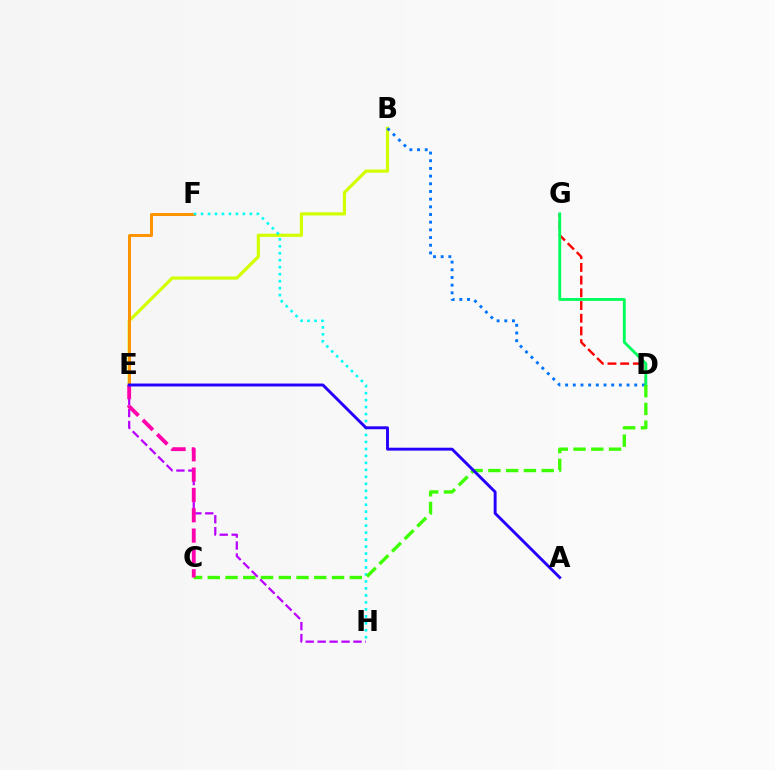{('D', 'G'): [{'color': '#ff0000', 'line_style': 'dashed', 'thickness': 1.73}, {'color': '#00ff5c', 'line_style': 'solid', 'thickness': 2.06}], ('B', 'E'): [{'color': '#d1ff00', 'line_style': 'solid', 'thickness': 2.28}], ('B', 'D'): [{'color': '#0074ff', 'line_style': 'dotted', 'thickness': 2.09}], ('E', 'F'): [{'color': '#ff9400', 'line_style': 'solid', 'thickness': 2.15}], ('F', 'H'): [{'color': '#00fff6', 'line_style': 'dotted', 'thickness': 1.89}], ('C', 'D'): [{'color': '#3dff00', 'line_style': 'dashed', 'thickness': 2.41}], ('E', 'H'): [{'color': '#b900ff', 'line_style': 'dashed', 'thickness': 1.62}], ('C', 'E'): [{'color': '#ff00ac', 'line_style': 'dashed', 'thickness': 2.76}], ('A', 'E'): [{'color': '#2500ff', 'line_style': 'solid', 'thickness': 2.1}]}